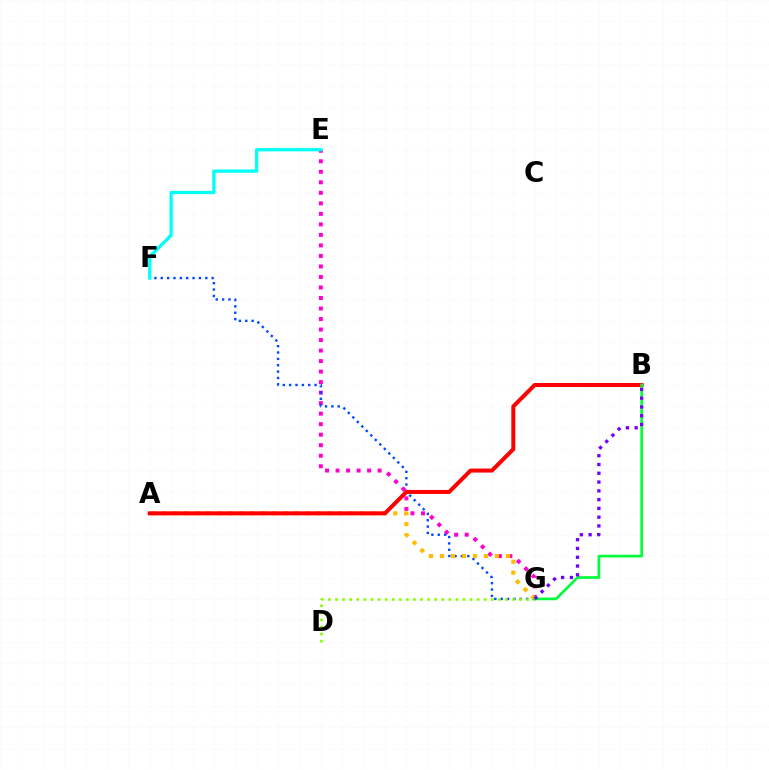{('E', 'G'): [{'color': '#ff00cf', 'line_style': 'dotted', 'thickness': 2.86}], ('F', 'G'): [{'color': '#004bff', 'line_style': 'dotted', 'thickness': 1.73}], ('A', 'G'): [{'color': '#ffbd00', 'line_style': 'dotted', 'thickness': 2.99}], ('D', 'G'): [{'color': '#84ff00', 'line_style': 'dotted', 'thickness': 1.92}], ('A', 'B'): [{'color': '#ff0000', 'line_style': 'solid', 'thickness': 2.89}], ('B', 'G'): [{'color': '#00ff39', 'line_style': 'solid', 'thickness': 1.94}, {'color': '#7200ff', 'line_style': 'dotted', 'thickness': 2.39}], ('E', 'F'): [{'color': '#00fff6', 'line_style': 'solid', 'thickness': 2.35}]}